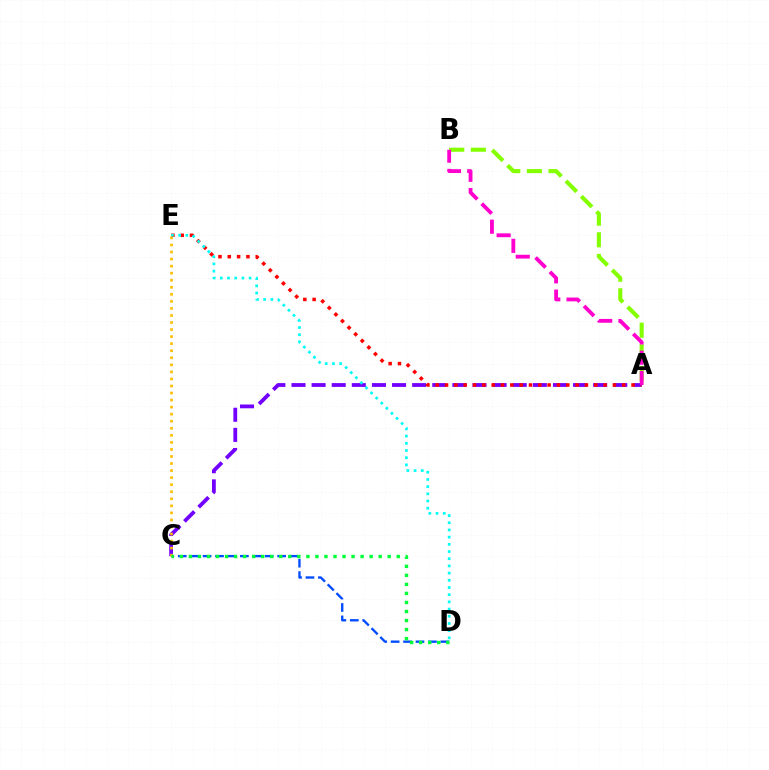{('C', 'D'): [{'color': '#004bff', 'line_style': 'dashed', 'thickness': 1.69}, {'color': '#00ff39', 'line_style': 'dotted', 'thickness': 2.46}], ('A', 'C'): [{'color': '#7200ff', 'line_style': 'dashed', 'thickness': 2.73}], ('A', 'E'): [{'color': '#ff0000', 'line_style': 'dotted', 'thickness': 2.53}], ('A', 'B'): [{'color': '#84ff00', 'line_style': 'dashed', 'thickness': 2.94}, {'color': '#ff00cf', 'line_style': 'dashed', 'thickness': 2.75}], ('D', 'E'): [{'color': '#00fff6', 'line_style': 'dotted', 'thickness': 1.95}], ('C', 'E'): [{'color': '#ffbd00', 'line_style': 'dotted', 'thickness': 1.92}]}